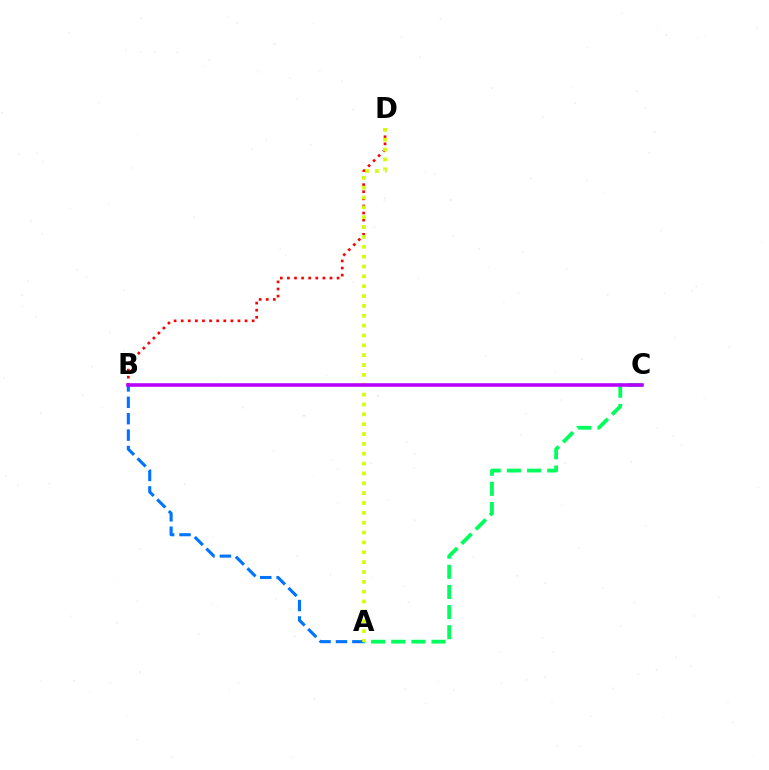{('A', 'B'): [{'color': '#0074ff', 'line_style': 'dashed', 'thickness': 2.23}], ('B', 'D'): [{'color': '#ff0000', 'line_style': 'dotted', 'thickness': 1.93}], ('A', 'C'): [{'color': '#00ff5c', 'line_style': 'dashed', 'thickness': 2.74}], ('A', 'D'): [{'color': '#d1ff00', 'line_style': 'dotted', 'thickness': 2.68}], ('B', 'C'): [{'color': '#b900ff', 'line_style': 'solid', 'thickness': 2.57}]}